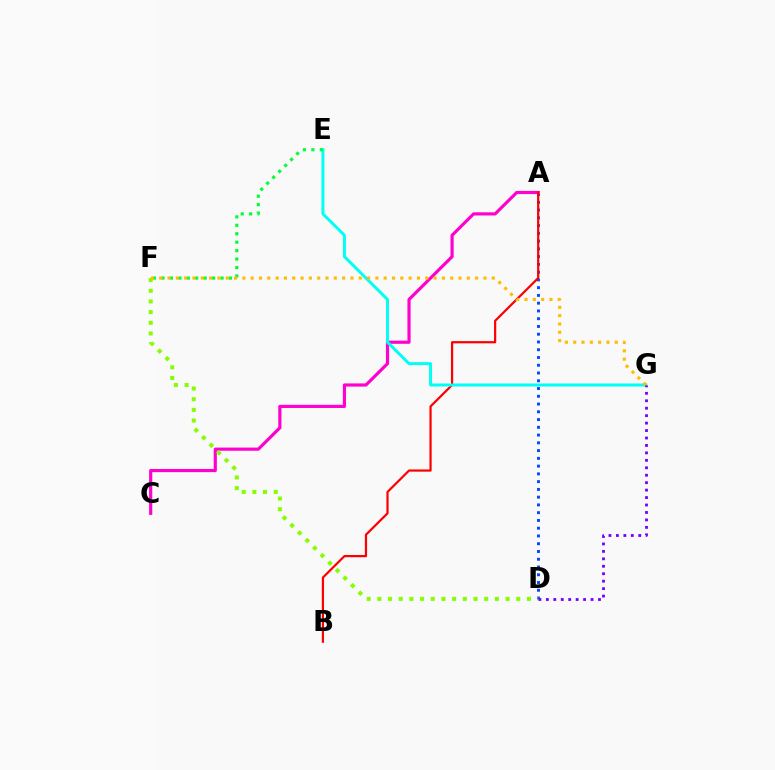{('A', 'D'): [{'color': '#004bff', 'line_style': 'dotted', 'thickness': 2.11}], ('A', 'C'): [{'color': '#ff00cf', 'line_style': 'solid', 'thickness': 2.28}], ('A', 'B'): [{'color': '#ff0000', 'line_style': 'solid', 'thickness': 1.6}], ('E', 'G'): [{'color': '#00fff6', 'line_style': 'solid', 'thickness': 2.15}], ('D', 'F'): [{'color': '#84ff00', 'line_style': 'dotted', 'thickness': 2.9}], ('E', 'F'): [{'color': '#00ff39', 'line_style': 'dotted', 'thickness': 2.29}], ('F', 'G'): [{'color': '#ffbd00', 'line_style': 'dotted', 'thickness': 2.26}], ('D', 'G'): [{'color': '#7200ff', 'line_style': 'dotted', 'thickness': 2.02}]}